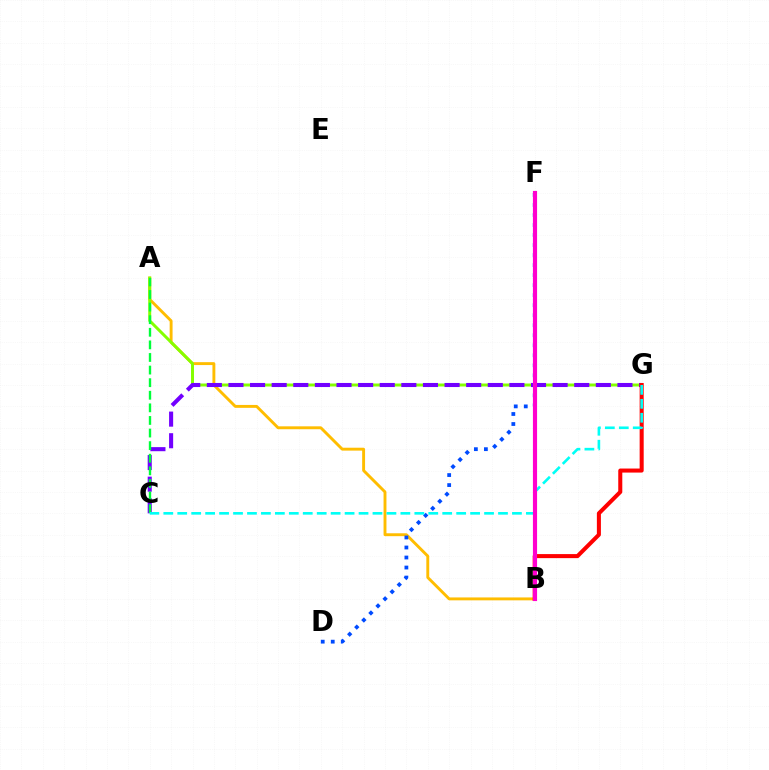{('A', 'B'): [{'color': '#ffbd00', 'line_style': 'solid', 'thickness': 2.09}], ('A', 'G'): [{'color': '#84ff00', 'line_style': 'solid', 'thickness': 2.14}], ('D', 'F'): [{'color': '#004bff', 'line_style': 'dotted', 'thickness': 2.72}], ('C', 'G'): [{'color': '#7200ff', 'line_style': 'dashed', 'thickness': 2.94}, {'color': '#00fff6', 'line_style': 'dashed', 'thickness': 1.89}], ('B', 'G'): [{'color': '#ff0000', 'line_style': 'solid', 'thickness': 2.91}], ('A', 'C'): [{'color': '#00ff39', 'line_style': 'dashed', 'thickness': 1.71}], ('B', 'F'): [{'color': '#ff00cf', 'line_style': 'solid', 'thickness': 2.99}]}